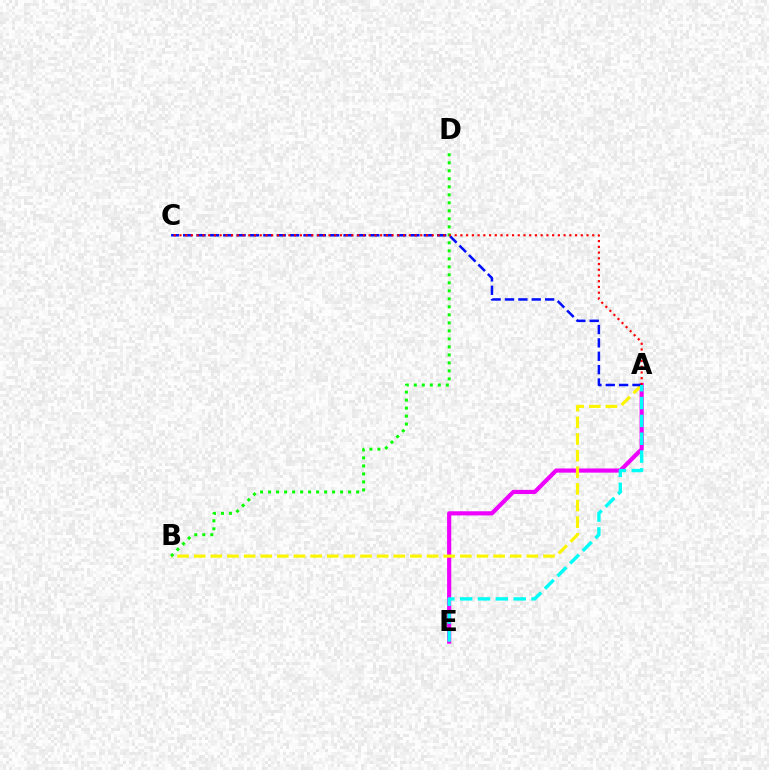{('A', 'E'): [{'color': '#ee00ff', 'line_style': 'solid', 'thickness': 2.99}, {'color': '#00fff6', 'line_style': 'dashed', 'thickness': 2.42}], ('A', 'B'): [{'color': '#fcf500', 'line_style': 'dashed', 'thickness': 2.26}], ('A', 'C'): [{'color': '#0010ff', 'line_style': 'dashed', 'thickness': 1.82}, {'color': '#ff0000', 'line_style': 'dotted', 'thickness': 1.56}], ('B', 'D'): [{'color': '#08ff00', 'line_style': 'dotted', 'thickness': 2.17}]}